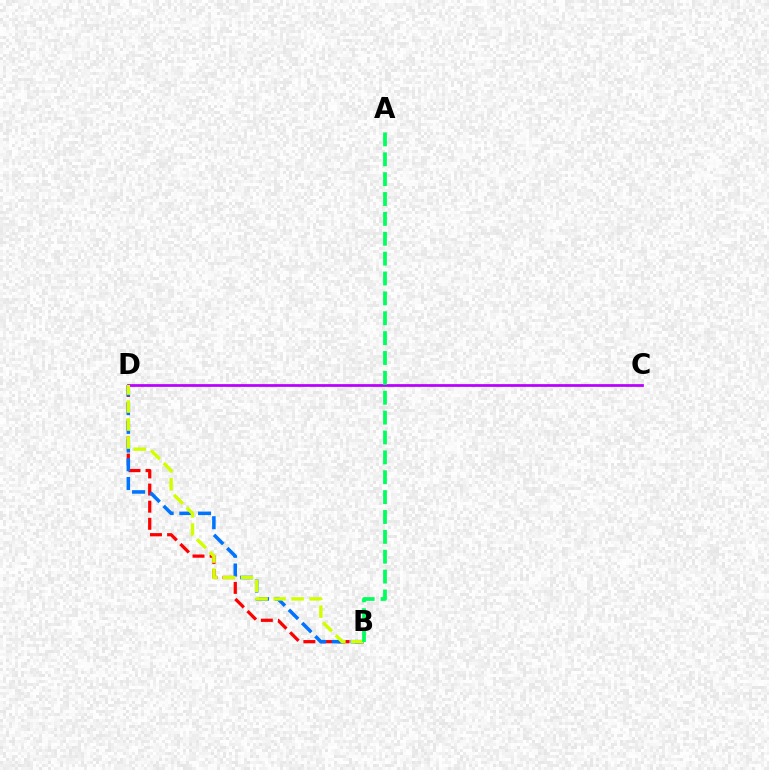{('B', 'D'): [{'color': '#ff0000', 'line_style': 'dashed', 'thickness': 2.33}, {'color': '#0074ff', 'line_style': 'dashed', 'thickness': 2.54}, {'color': '#d1ff00', 'line_style': 'dashed', 'thickness': 2.45}], ('C', 'D'): [{'color': '#b900ff', 'line_style': 'solid', 'thickness': 1.97}], ('A', 'B'): [{'color': '#00ff5c', 'line_style': 'dashed', 'thickness': 2.7}]}